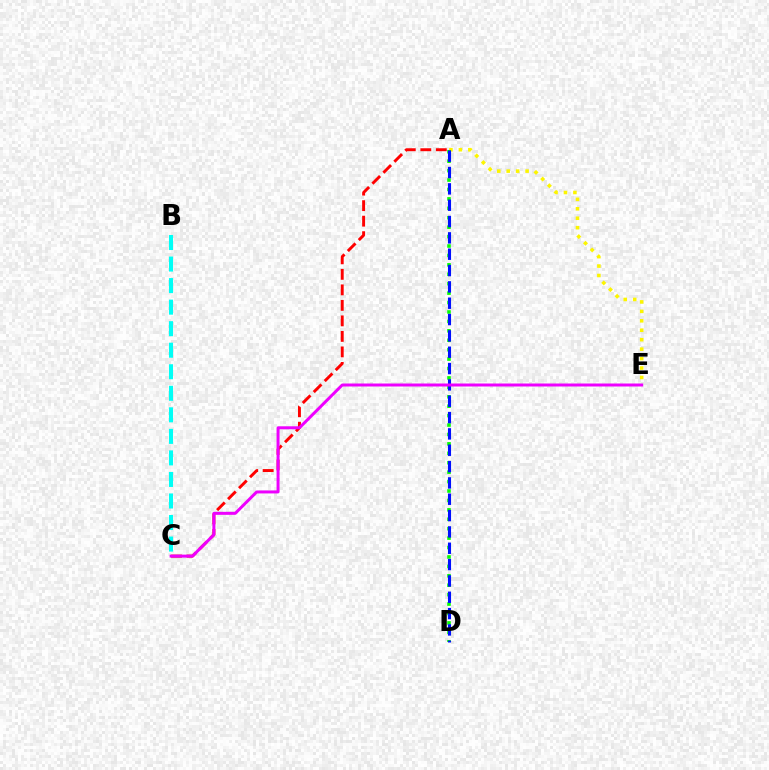{('A', 'E'): [{'color': '#fcf500', 'line_style': 'dotted', 'thickness': 2.57}], ('A', 'D'): [{'color': '#08ff00', 'line_style': 'dotted', 'thickness': 2.56}, {'color': '#0010ff', 'line_style': 'dashed', 'thickness': 2.22}], ('A', 'C'): [{'color': '#ff0000', 'line_style': 'dashed', 'thickness': 2.11}], ('B', 'C'): [{'color': '#00fff6', 'line_style': 'dashed', 'thickness': 2.93}], ('C', 'E'): [{'color': '#ee00ff', 'line_style': 'solid', 'thickness': 2.15}]}